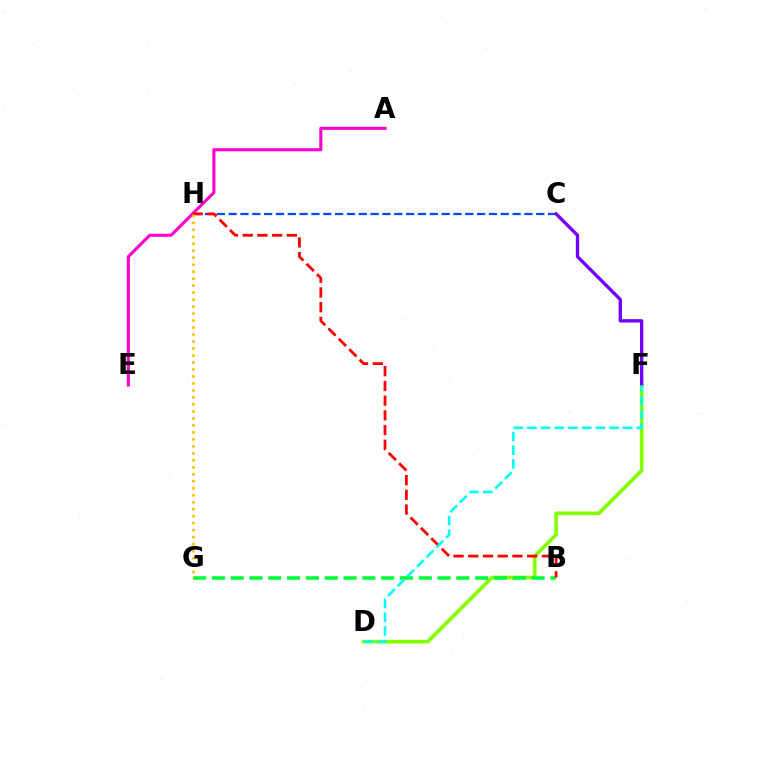{('A', 'E'): [{'color': '#ff00cf', 'line_style': 'solid', 'thickness': 2.23}], ('D', 'F'): [{'color': '#84ff00', 'line_style': 'solid', 'thickness': 2.63}, {'color': '#00fff6', 'line_style': 'dashed', 'thickness': 1.86}], ('C', 'H'): [{'color': '#004bff', 'line_style': 'dashed', 'thickness': 1.61}], ('B', 'G'): [{'color': '#00ff39', 'line_style': 'dashed', 'thickness': 2.55}], ('C', 'F'): [{'color': '#7200ff', 'line_style': 'solid', 'thickness': 2.41}], ('B', 'H'): [{'color': '#ff0000', 'line_style': 'dashed', 'thickness': 2.0}], ('G', 'H'): [{'color': '#ffbd00', 'line_style': 'dotted', 'thickness': 1.9}]}